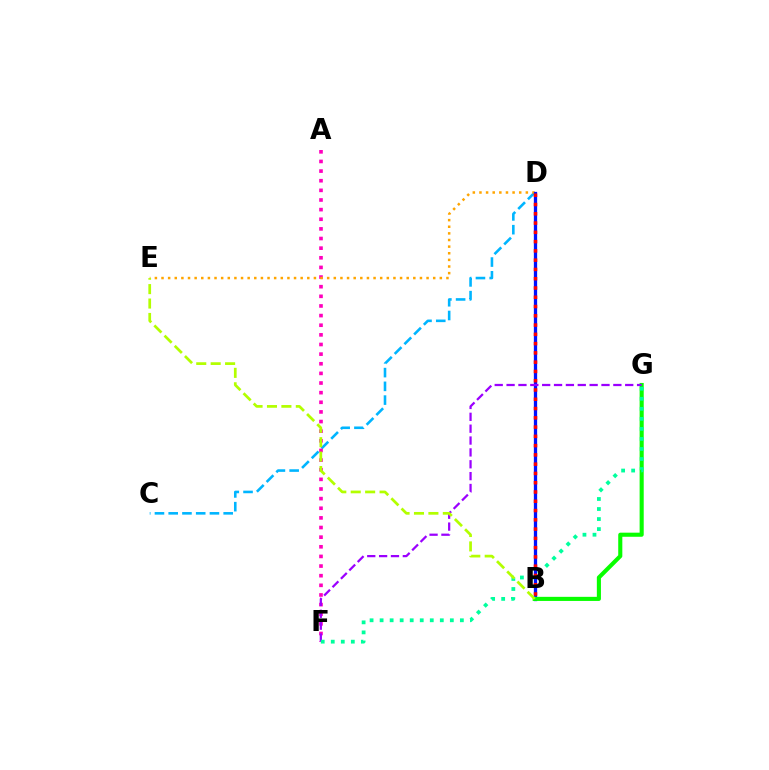{('C', 'D'): [{'color': '#00b5ff', 'line_style': 'dashed', 'thickness': 1.87}], ('A', 'F'): [{'color': '#ff00bd', 'line_style': 'dotted', 'thickness': 2.62}], ('D', 'E'): [{'color': '#ffa500', 'line_style': 'dotted', 'thickness': 1.8}], ('B', 'D'): [{'color': '#0010ff', 'line_style': 'solid', 'thickness': 2.36}, {'color': '#ff0000', 'line_style': 'dotted', 'thickness': 2.52}], ('B', 'G'): [{'color': '#08ff00', 'line_style': 'solid', 'thickness': 2.95}], ('F', 'G'): [{'color': '#9b00ff', 'line_style': 'dashed', 'thickness': 1.61}, {'color': '#00ff9d', 'line_style': 'dotted', 'thickness': 2.73}], ('B', 'E'): [{'color': '#b3ff00', 'line_style': 'dashed', 'thickness': 1.96}]}